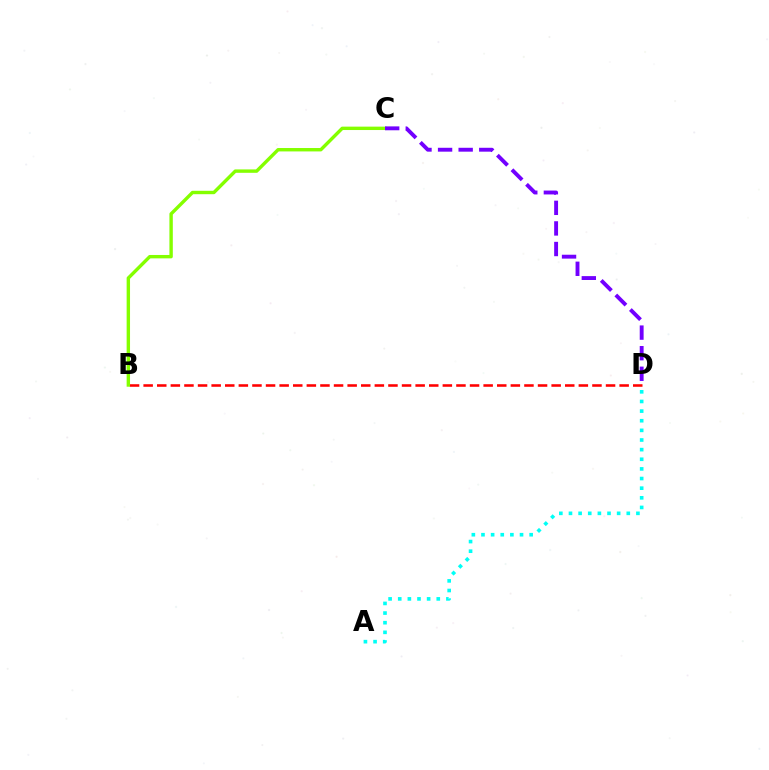{('B', 'D'): [{'color': '#ff0000', 'line_style': 'dashed', 'thickness': 1.85}], ('A', 'D'): [{'color': '#00fff6', 'line_style': 'dotted', 'thickness': 2.62}], ('B', 'C'): [{'color': '#84ff00', 'line_style': 'solid', 'thickness': 2.45}], ('C', 'D'): [{'color': '#7200ff', 'line_style': 'dashed', 'thickness': 2.8}]}